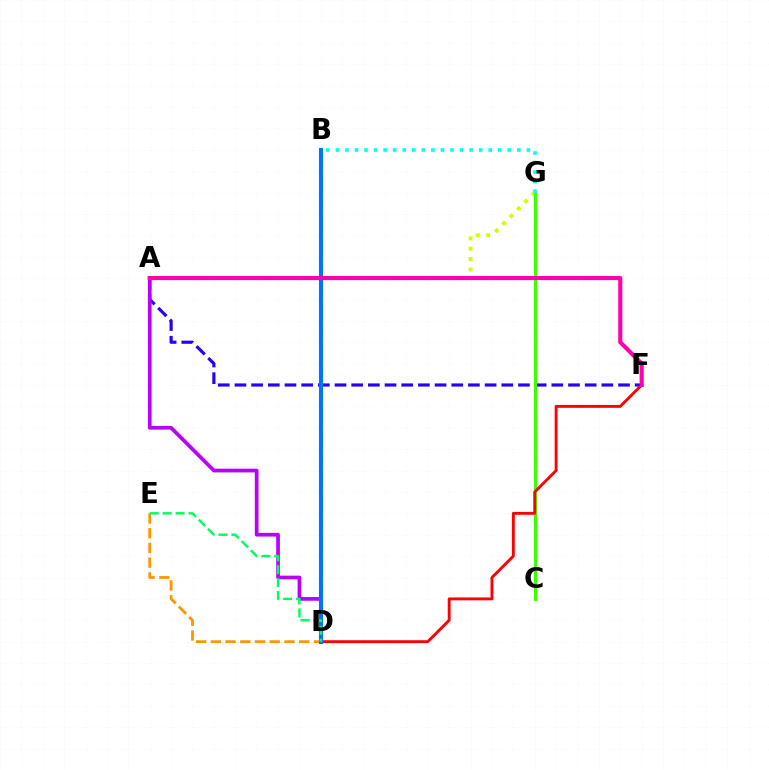{('A', 'G'): [{'color': '#d1ff00', 'line_style': 'dotted', 'thickness': 2.82}], ('A', 'F'): [{'color': '#2500ff', 'line_style': 'dashed', 'thickness': 2.27}, {'color': '#ff00ac', 'line_style': 'solid', 'thickness': 2.96}], ('C', 'G'): [{'color': '#3dff00', 'line_style': 'solid', 'thickness': 2.2}], ('D', 'F'): [{'color': '#ff0000', 'line_style': 'solid', 'thickness': 2.07}], ('A', 'D'): [{'color': '#b900ff', 'line_style': 'solid', 'thickness': 2.67}], ('D', 'E'): [{'color': '#ff9400', 'line_style': 'dashed', 'thickness': 2.0}, {'color': '#00ff5c', 'line_style': 'dashed', 'thickness': 1.76}], ('B', 'D'): [{'color': '#0074ff', 'line_style': 'solid', 'thickness': 2.96}], ('B', 'G'): [{'color': '#00fff6', 'line_style': 'dotted', 'thickness': 2.6}]}